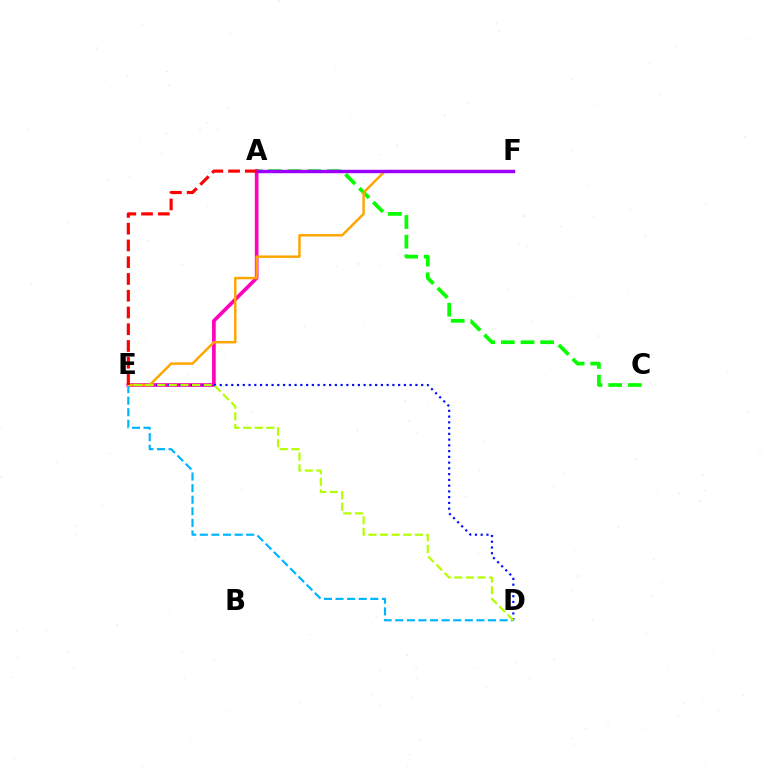{('A', 'C'): [{'color': '#08ff00', 'line_style': 'dashed', 'thickness': 2.67}], ('A', 'E'): [{'color': '#ff00bd', 'line_style': 'solid', 'thickness': 2.64}, {'color': '#ff0000', 'line_style': 'dashed', 'thickness': 2.28}], ('D', 'E'): [{'color': '#0010ff', 'line_style': 'dotted', 'thickness': 1.56}, {'color': '#00b5ff', 'line_style': 'dashed', 'thickness': 1.57}, {'color': '#b3ff00', 'line_style': 'dashed', 'thickness': 1.58}], ('E', 'F'): [{'color': '#ffa500', 'line_style': 'solid', 'thickness': 1.76}], ('A', 'F'): [{'color': '#00ff9d', 'line_style': 'solid', 'thickness': 2.13}, {'color': '#9b00ff', 'line_style': 'solid', 'thickness': 2.46}]}